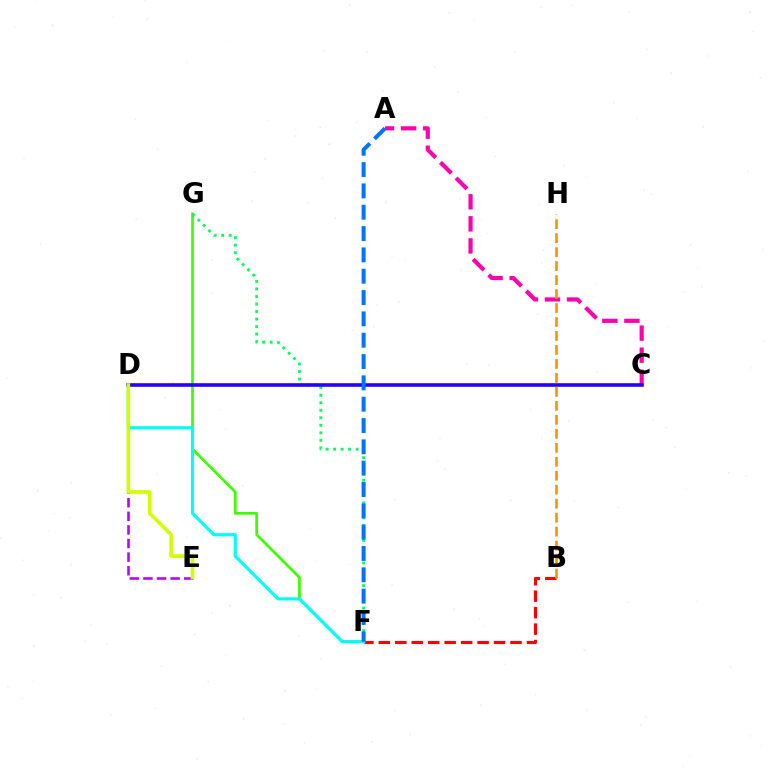{('B', 'F'): [{'color': '#ff0000', 'line_style': 'dashed', 'thickness': 2.24}], ('A', 'C'): [{'color': '#ff00ac', 'line_style': 'dashed', 'thickness': 3.0}], ('F', 'G'): [{'color': '#3dff00', 'line_style': 'solid', 'thickness': 1.95}, {'color': '#00ff5c', 'line_style': 'dotted', 'thickness': 2.04}], ('D', 'E'): [{'color': '#b900ff', 'line_style': 'dashed', 'thickness': 1.85}, {'color': '#d1ff00', 'line_style': 'solid', 'thickness': 2.6}], ('D', 'F'): [{'color': '#00fff6', 'line_style': 'solid', 'thickness': 2.27}], ('C', 'D'): [{'color': '#2500ff', 'line_style': 'solid', 'thickness': 2.59}], ('B', 'H'): [{'color': '#ff9400', 'line_style': 'dashed', 'thickness': 1.9}], ('A', 'F'): [{'color': '#0074ff', 'line_style': 'dashed', 'thickness': 2.9}]}